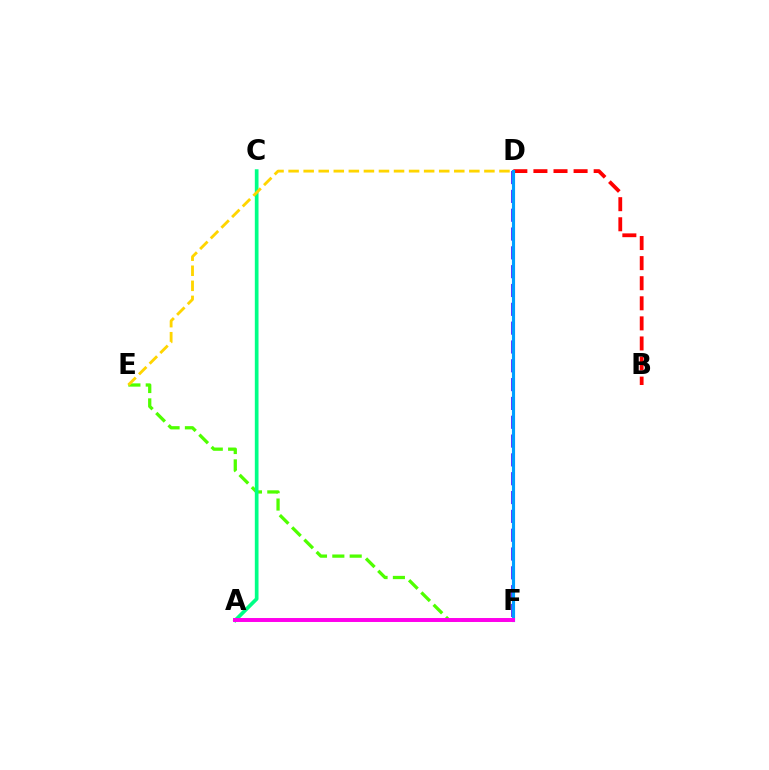{('E', 'F'): [{'color': '#4fff00', 'line_style': 'dashed', 'thickness': 2.36}], ('D', 'F'): [{'color': '#3700ff', 'line_style': 'dashed', 'thickness': 2.56}, {'color': '#009eff', 'line_style': 'solid', 'thickness': 2.25}], ('B', 'D'): [{'color': '#ff0000', 'line_style': 'dashed', 'thickness': 2.73}], ('A', 'C'): [{'color': '#00ff86', 'line_style': 'solid', 'thickness': 2.66}], ('D', 'E'): [{'color': '#ffd500', 'line_style': 'dashed', 'thickness': 2.05}], ('A', 'F'): [{'color': '#ff00ed', 'line_style': 'solid', 'thickness': 2.85}]}